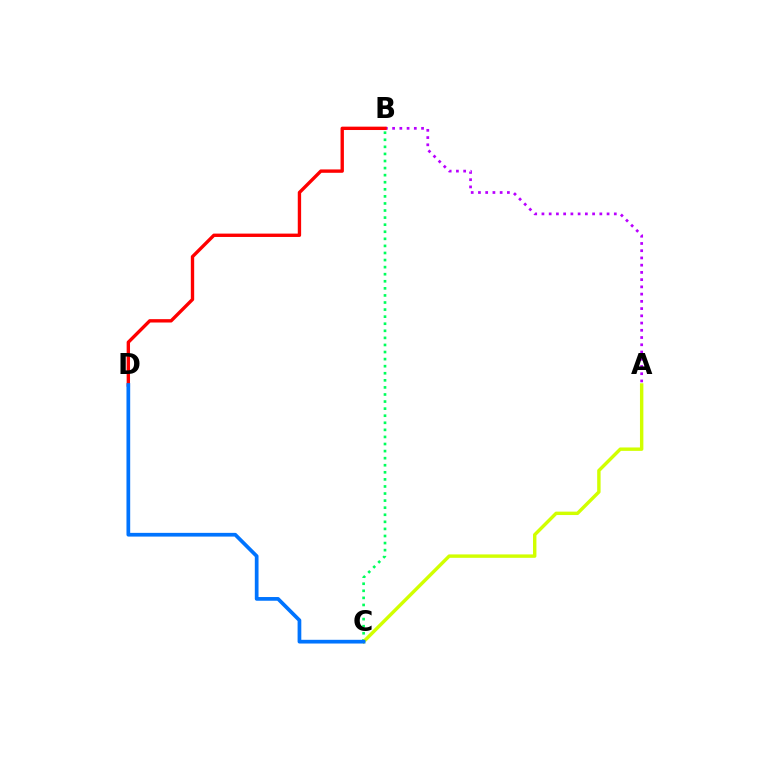{('A', 'B'): [{'color': '#b900ff', 'line_style': 'dotted', 'thickness': 1.97}], ('B', 'C'): [{'color': '#00ff5c', 'line_style': 'dotted', 'thickness': 1.92}], ('B', 'D'): [{'color': '#ff0000', 'line_style': 'solid', 'thickness': 2.42}], ('A', 'C'): [{'color': '#d1ff00', 'line_style': 'solid', 'thickness': 2.46}], ('C', 'D'): [{'color': '#0074ff', 'line_style': 'solid', 'thickness': 2.68}]}